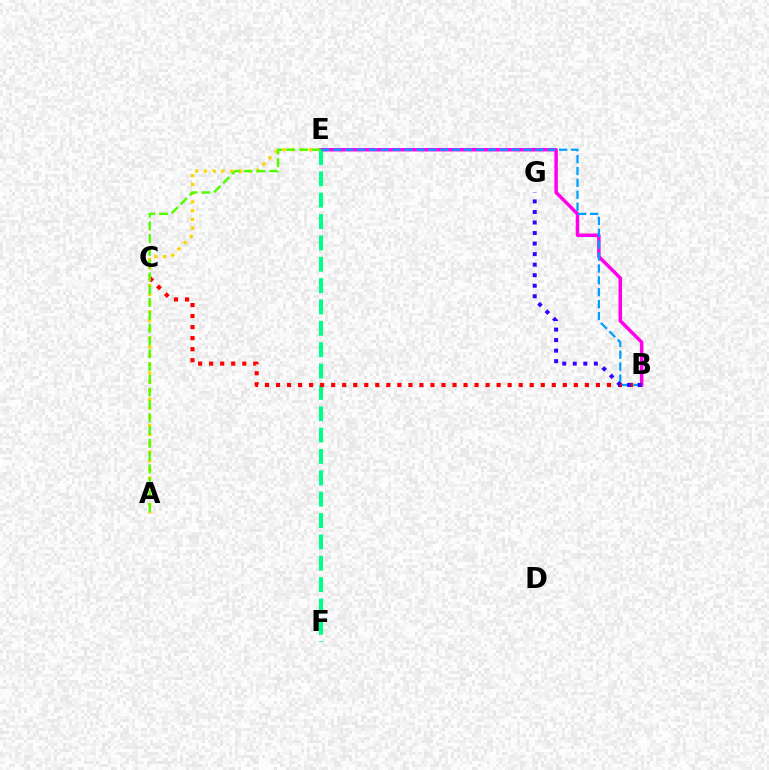{('A', 'E'): [{'color': '#ffd500', 'line_style': 'dotted', 'thickness': 2.38}, {'color': '#4fff00', 'line_style': 'dashed', 'thickness': 1.74}], ('B', 'E'): [{'color': '#ff00ed', 'line_style': 'solid', 'thickness': 2.52}, {'color': '#009eff', 'line_style': 'dashed', 'thickness': 1.61}], ('E', 'F'): [{'color': '#00ff86', 'line_style': 'dashed', 'thickness': 2.9}], ('B', 'C'): [{'color': '#ff0000', 'line_style': 'dotted', 'thickness': 3.0}], ('B', 'G'): [{'color': '#3700ff', 'line_style': 'dotted', 'thickness': 2.86}]}